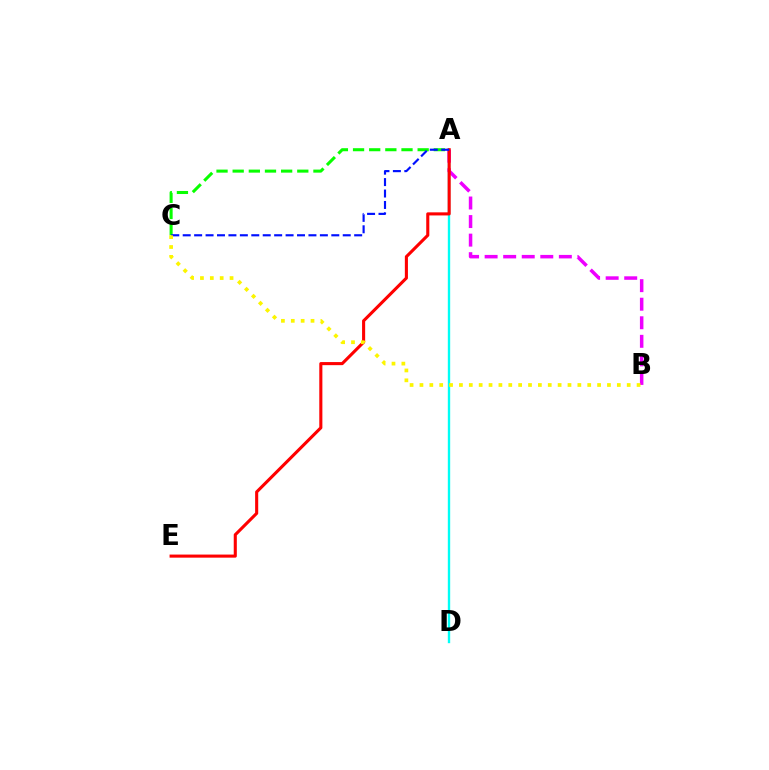{('A', 'D'): [{'color': '#00fff6', 'line_style': 'solid', 'thickness': 1.71}], ('A', 'B'): [{'color': '#ee00ff', 'line_style': 'dashed', 'thickness': 2.52}], ('A', 'E'): [{'color': '#ff0000', 'line_style': 'solid', 'thickness': 2.22}], ('A', 'C'): [{'color': '#08ff00', 'line_style': 'dashed', 'thickness': 2.19}, {'color': '#0010ff', 'line_style': 'dashed', 'thickness': 1.55}], ('B', 'C'): [{'color': '#fcf500', 'line_style': 'dotted', 'thickness': 2.68}]}